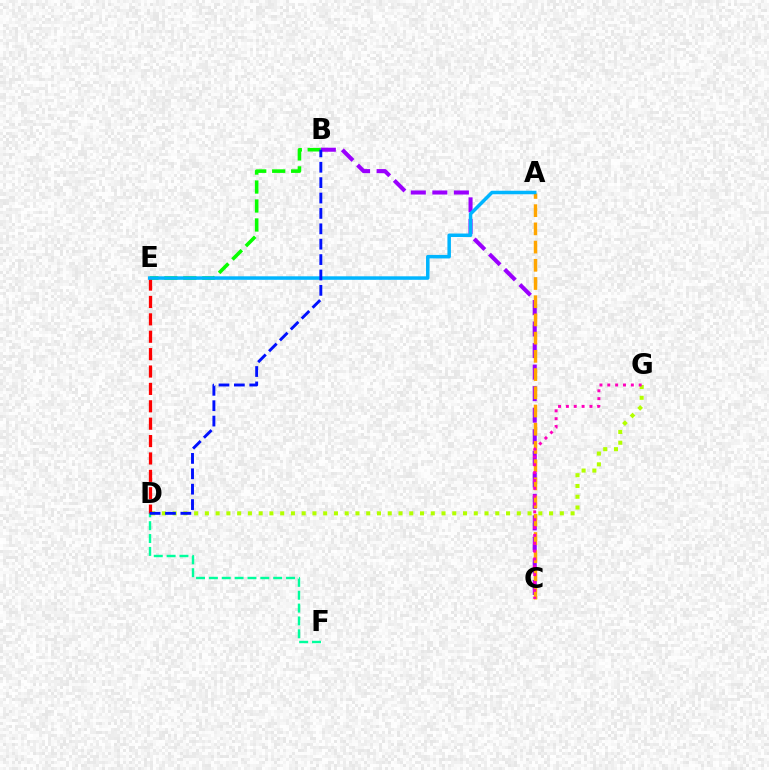{('D', 'F'): [{'color': '#00ff9d', 'line_style': 'dashed', 'thickness': 1.75}], ('B', 'C'): [{'color': '#9b00ff', 'line_style': 'dashed', 'thickness': 2.93}], ('A', 'C'): [{'color': '#ffa500', 'line_style': 'dashed', 'thickness': 2.47}], ('B', 'E'): [{'color': '#08ff00', 'line_style': 'dashed', 'thickness': 2.58}], ('D', 'G'): [{'color': '#b3ff00', 'line_style': 'dotted', 'thickness': 2.92}], ('D', 'E'): [{'color': '#ff0000', 'line_style': 'dashed', 'thickness': 2.36}], ('A', 'E'): [{'color': '#00b5ff', 'line_style': 'solid', 'thickness': 2.52}], ('C', 'G'): [{'color': '#ff00bd', 'line_style': 'dotted', 'thickness': 2.13}], ('B', 'D'): [{'color': '#0010ff', 'line_style': 'dashed', 'thickness': 2.09}]}